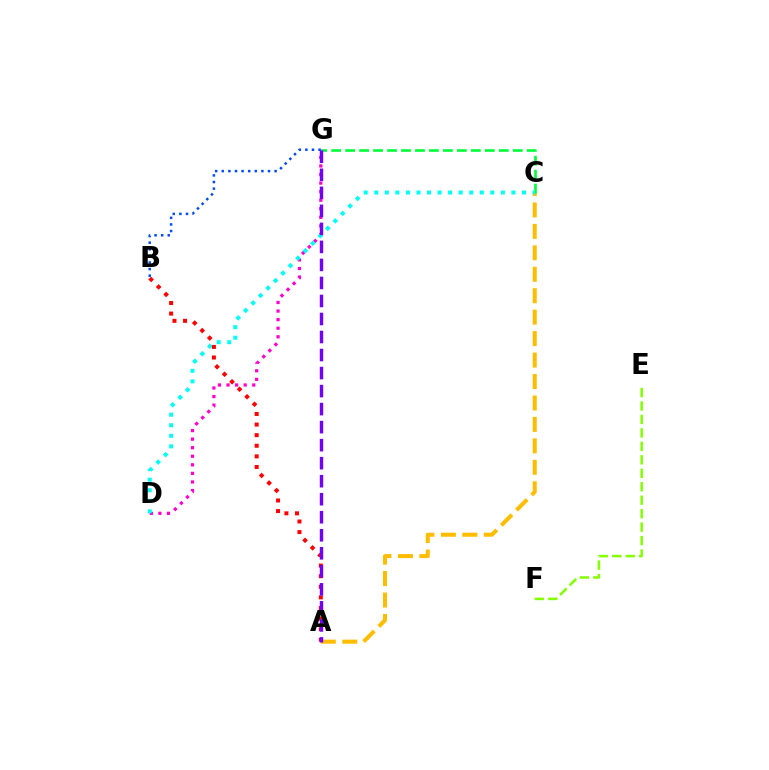{('A', 'C'): [{'color': '#ffbd00', 'line_style': 'dashed', 'thickness': 2.91}], ('C', 'G'): [{'color': '#00ff39', 'line_style': 'dashed', 'thickness': 1.9}], ('E', 'F'): [{'color': '#84ff00', 'line_style': 'dashed', 'thickness': 1.83}], ('D', 'G'): [{'color': '#ff00cf', 'line_style': 'dotted', 'thickness': 2.33}], ('B', 'G'): [{'color': '#004bff', 'line_style': 'dotted', 'thickness': 1.79}], ('C', 'D'): [{'color': '#00fff6', 'line_style': 'dotted', 'thickness': 2.87}], ('A', 'B'): [{'color': '#ff0000', 'line_style': 'dotted', 'thickness': 2.88}], ('A', 'G'): [{'color': '#7200ff', 'line_style': 'dashed', 'thickness': 2.45}]}